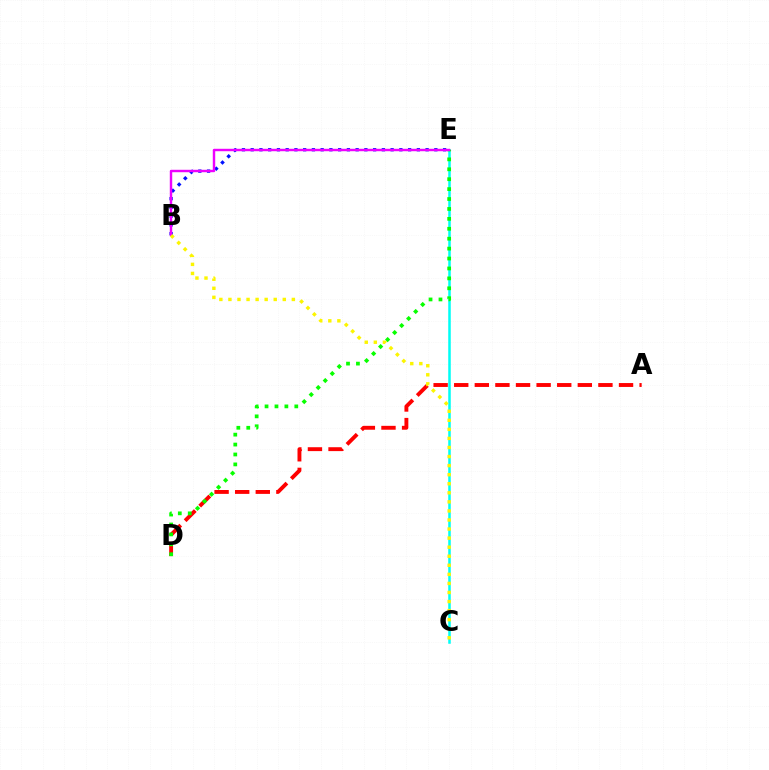{('A', 'D'): [{'color': '#ff0000', 'line_style': 'dashed', 'thickness': 2.8}], ('B', 'E'): [{'color': '#0010ff', 'line_style': 'dotted', 'thickness': 2.38}, {'color': '#ee00ff', 'line_style': 'solid', 'thickness': 1.75}], ('C', 'E'): [{'color': '#00fff6', 'line_style': 'solid', 'thickness': 1.82}], ('D', 'E'): [{'color': '#08ff00', 'line_style': 'dotted', 'thickness': 2.7}], ('B', 'C'): [{'color': '#fcf500', 'line_style': 'dotted', 'thickness': 2.46}]}